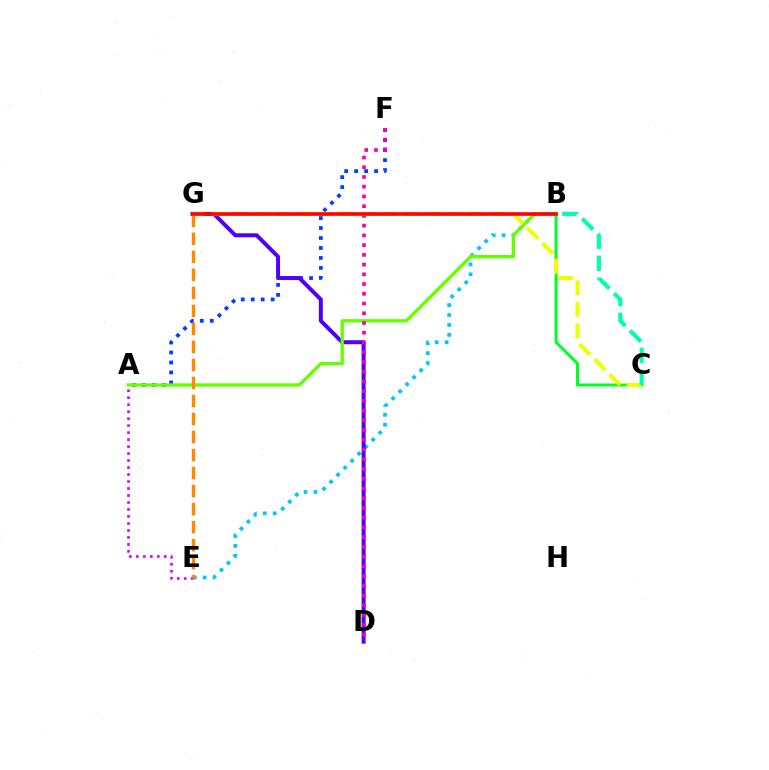{('B', 'C'): [{'color': '#00ff27', 'line_style': 'solid', 'thickness': 2.17}, {'color': '#00ffaf', 'line_style': 'dashed', 'thickness': 2.98}], ('B', 'E'): [{'color': '#00c7ff', 'line_style': 'dotted', 'thickness': 2.7}], ('A', 'F'): [{'color': '#003fff', 'line_style': 'dotted', 'thickness': 2.71}], ('D', 'G'): [{'color': '#4f00ff', 'line_style': 'solid', 'thickness': 2.87}], ('A', 'E'): [{'color': '#d600ff', 'line_style': 'dotted', 'thickness': 1.9}], ('A', 'B'): [{'color': '#66ff00', 'line_style': 'solid', 'thickness': 2.4}], ('D', 'F'): [{'color': '#ff00a0', 'line_style': 'dotted', 'thickness': 2.64}], ('E', 'G'): [{'color': '#ff8800', 'line_style': 'dashed', 'thickness': 2.45}], ('C', 'G'): [{'color': '#eeff00', 'line_style': 'dashed', 'thickness': 2.92}], ('B', 'G'): [{'color': '#ff0000', 'line_style': 'solid', 'thickness': 2.59}]}